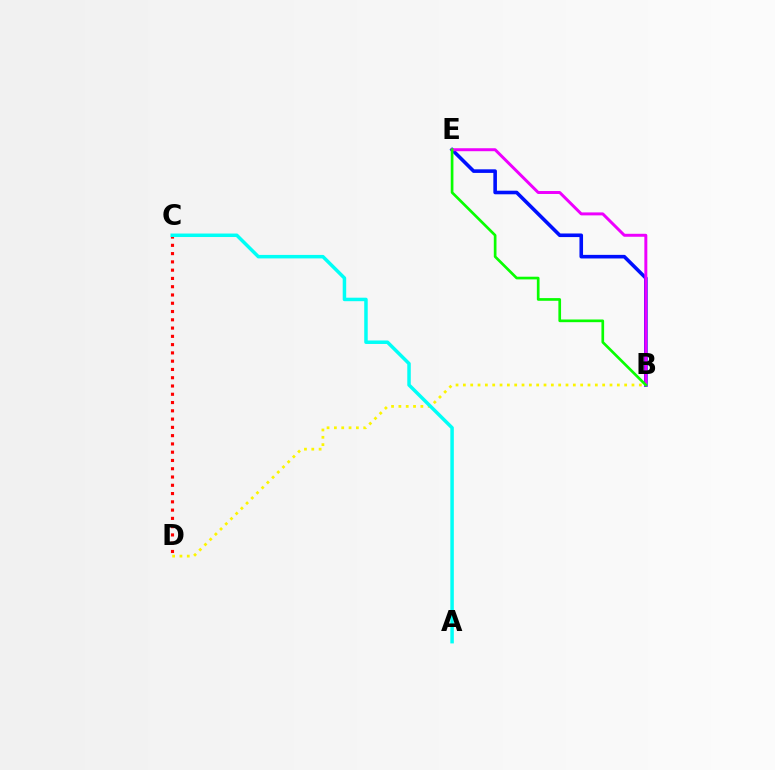{('B', 'E'): [{'color': '#0010ff', 'line_style': 'solid', 'thickness': 2.59}, {'color': '#ee00ff', 'line_style': 'solid', 'thickness': 2.14}, {'color': '#08ff00', 'line_style': 'solid', 'thickness': 1.93}], ('C', 'D'): [{'color': '#ff0000', 'line_style': 'dotted', 'thickness': 2.25}], ('B', 'D'): [{'color': '#fcf500', 'line_style': 'dotted', 'thickness': 1.99}], ('A', 'C'): [{'color': '#00fff6', 'line_style': 'solid', 'thickness': 2.51}]}